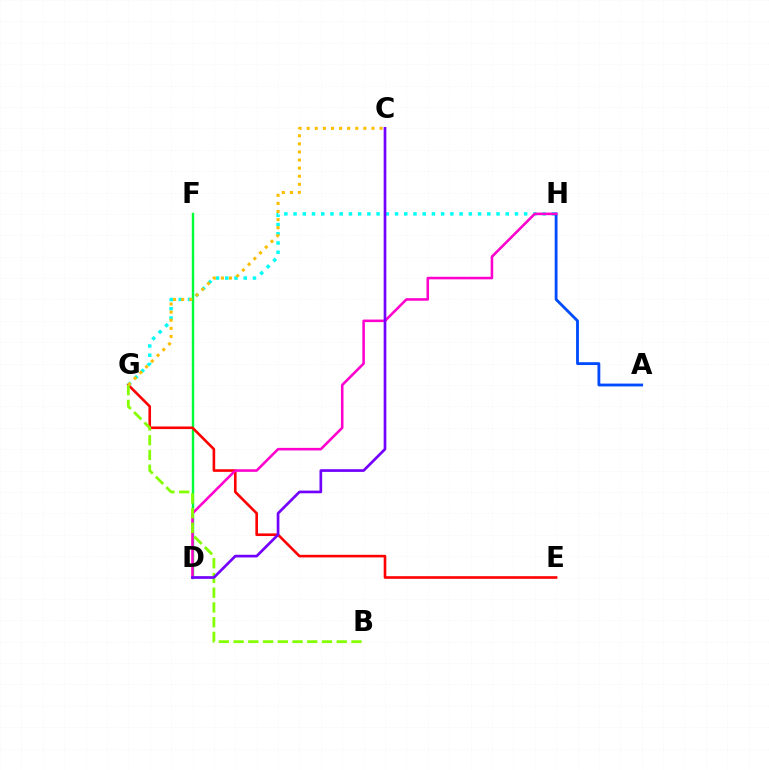{('D', 'F'): [{'color': '#00ff39', 'line_style': 'solid', 'thickness': 1.74}], ('E', 'G'): [{'color': '#ff0000', 'line_style': 'solid', 'thickness': 1.88}], ('G', 'H'): [{'color': '#00fff6', 'line_style': 'dotted', 'thickness': 2.51}], ('A', 'H'): [{'color': '#004bff', 'line_style': 'solid', 'thickness': 2.04}], ('D', 'H'): [{'color': '#ff00cf', 'line_style': 'solid', 'thickness': 1.85}], ('B', 'G'): [{'color': '#84ff00', 'line_style': 'dashed', 'thickness': 2.0}], ('C', 'D'): [{'color': '#7200ff', 'line_style': 'solid', 'thickness': 1.93}], ('C', 'G'): [{'color': '#ffbd00', 'line_style': 'dotted', 'thickness': 2.2}]}